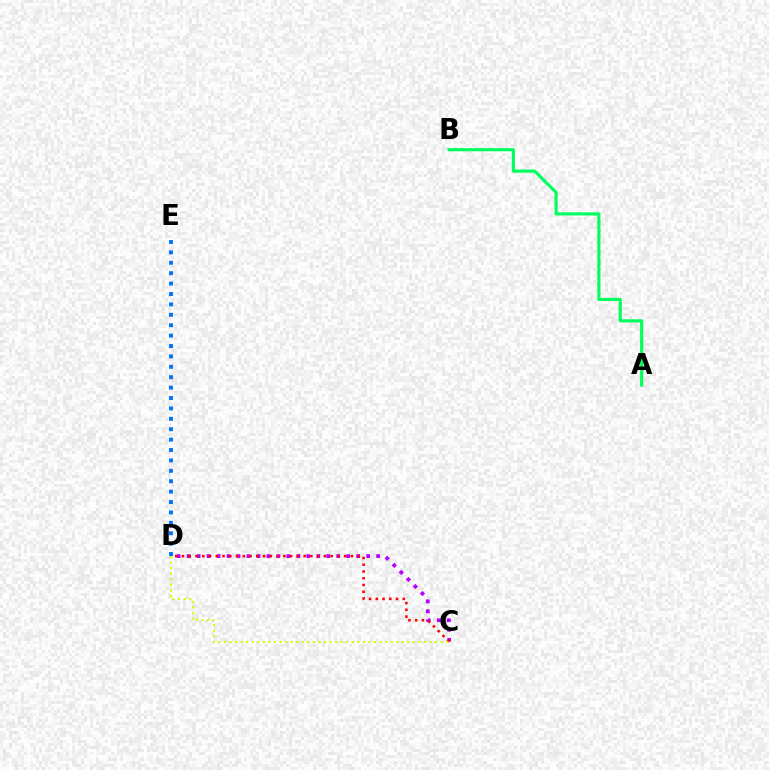{('C', 'D'): [{'color': '#b900ff', 'line_style': 'dotted', 'thickness': 2.71}, {'color': '#ff0000', 'line_style': 'dotted', 'thickness': 1.84}, {'color': '#d1ff00', 'line_style': 'dotted', 'thickness': 1.51}], ('D', 'E'): [{'color': '#0074ff', 'line_style': 'dotted', 'thickness': 2.83}], ('A', 'B'): [{'color': '#00ff5c', 'line_style': 'solid', 'thickness': 2.25}]}